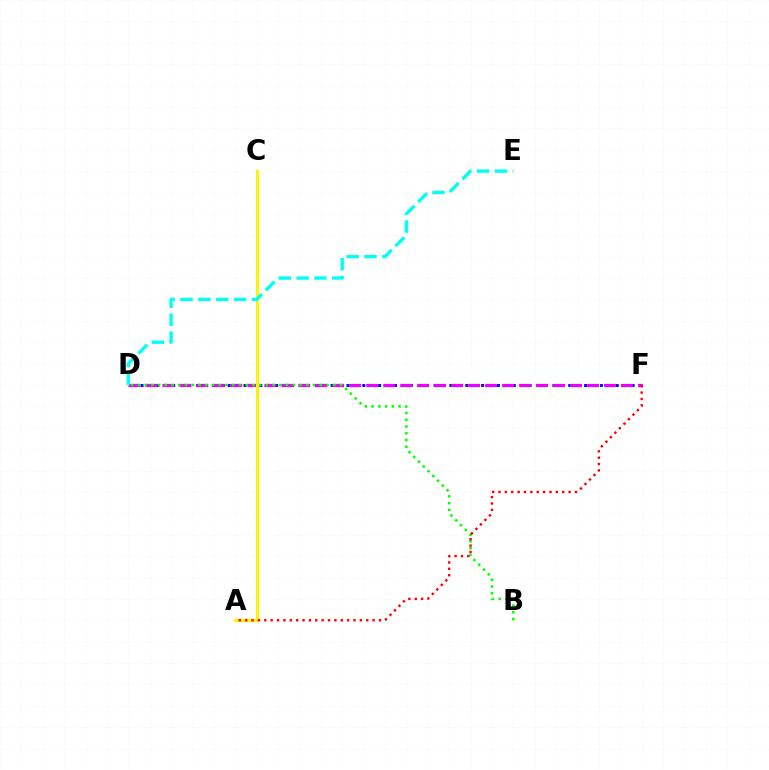{('D', 'F'): [{'color': '#0010ff', 'line_style': 'dotted', 'thickness': 2.15}, {'color': '#ee00ff', 'line_style': 'dashed', 'thickness': 2.31}], ('B', 'D'): [{'color': '#08ff00', 'line_style': 'dotted', 'thickness': 1.83}], ('A', 'C'): [{'color': '#fcf500', 'line_style': 'solid', 'thickness': 2.25}], ('D', 'E'): [{'color': '#00fff6', 'line_style': 'dashed', 'thickness': 2.43}], ('A', 'F'): [{'color': '#ff0000', 'line_style': 'dotted', 'thickness': 1.73}]}